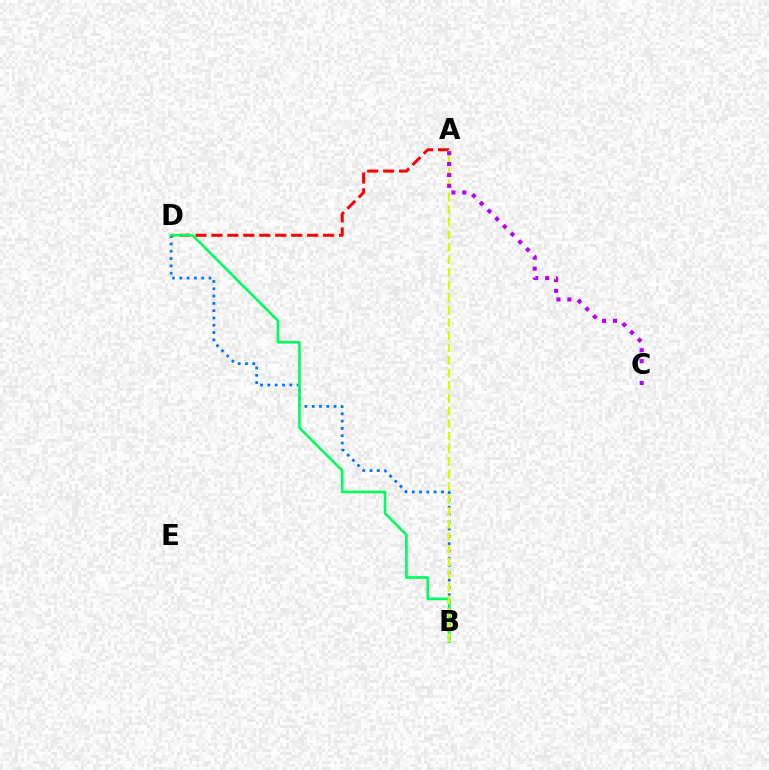{('B', 'D'): [{'color': '#0074ff', 'line_style': 'dotted', 'thickness': 1.98}, {'color': '#00ff5c', 'line_style': 'solid', 'thickness': 1.9}], ('A', 'D'): [{'color': '#ff0000', 'line_style': 'dashed', 'thickness': 2.17}], ('A', 'B'): [{'color': '#d1ff00', 'line_style': 'dashed', 'thickness': 1.71}], ('A', 'C'): [{'color': '#b900ff', 'line_style': 'dotted', 'thickness': 2.96}]}